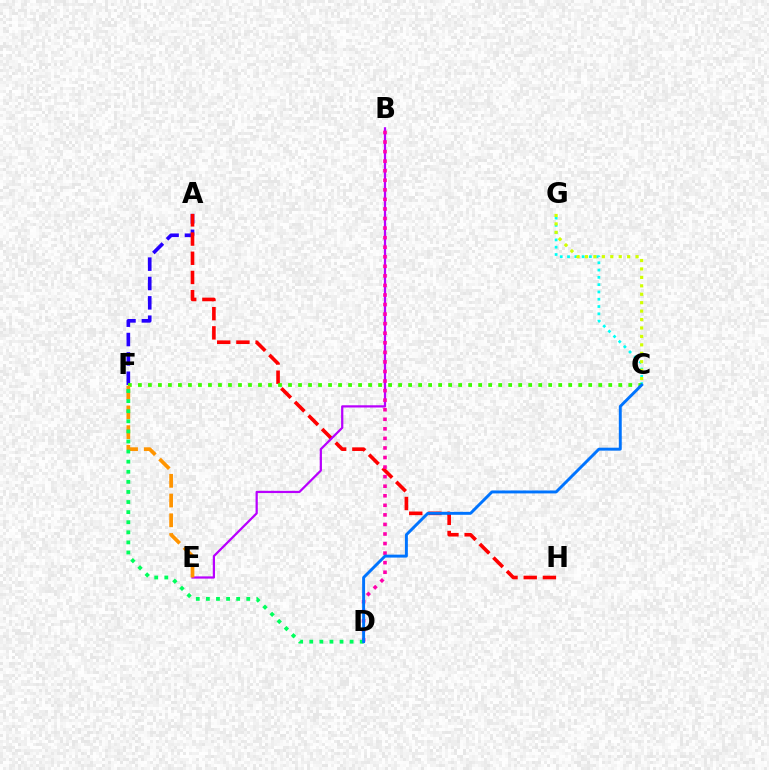{('A', 'F'): [{'color': '#2500ff', 'line_style': 'dashed', 'thickness': 2.63}], ('A', 'H'): [{'color': '#ff0000', 'line_style': 'dashed', 'thickness': 2.61}], ('C', 'G'): [{'color': '#00fff6', 'line_style': 'dotted', 'thickness': 1.98}, {'color': '#d1ff00', 'line_style': 'dotted', 'thickness': 2.29}], ('B', 'E'): [{'color': '#b900ff', 'line_style': 'solid', 'thickness': 1.61}], ('C', 'F'): [{'color': '#3dff00', 'line_style': 'dotted', 'thickness': 2.72}], ('B', 'D'): [{'color': '#ff00ac', 'line_style': 'dotted', 'thickness': 2.6}], ('E', 'F'): [{'color': '#ff9400', 'line_style': 'dashed', 'thickness': 2.68}], ('D', 'F'): [{'color': '#00ff5c', 'line_style': 'dotted', 'thickness': 2.74}], ('C', 'D'): [{'color': '#0074ff', 'line_style': 'solid', 'thickness': 2.11}]}